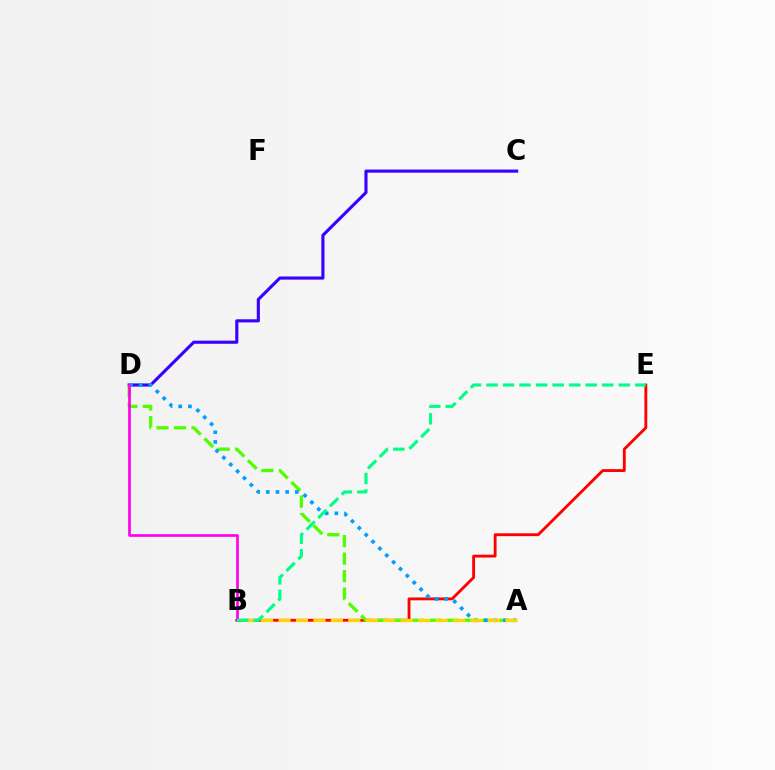{('B', 'E'): [{'color': '#ff0000', 'line_style': 'solid', 'thickness': 2.04}, {'color': '#00ff86', 'line_style': 'dashed', 'thickness': 2.25}], ('C', 'D'): [{'color': '#3700ff', 'line_style': 'solid', 'thickness': 2.24}], ('A', 'D'): [{'color': '#4fff00', 'line_style': 'dashed', 'thickness': 2.38}, {'color': '#009eff', 'line_style': 'dotted', 'thickness': 2.63}], ('A', 'B'): [{'color': '#ffd500', 'line_style': 'dashed', 'thickness': 2.37}], ('B', 'D'): [{'color': '#ff00ed', 'line_style': 'solid', 'thickness': 1.92}]}